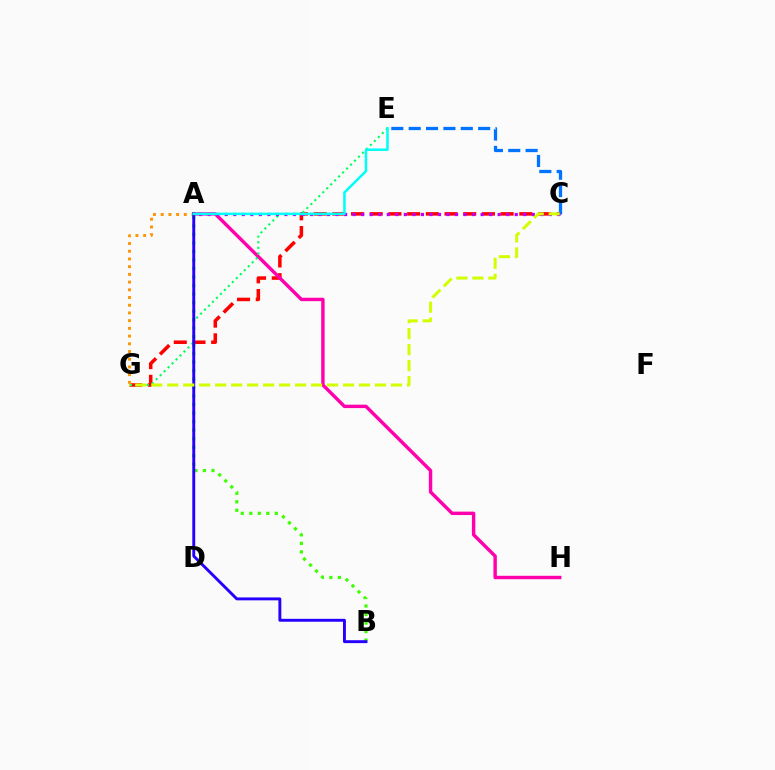{('C', 'G'): [{'color': '#ff0000', 'line_style': 'dashed', 'thickness': 2.54}, {'color': '#d1ff00', 'line_style': 'dashed', 'thickness': 2.17}], ('A', 'H'): [{'color': '#ff00ac', 'line_style': 'solid', 'thickness': 2.46}], ('A', 'G'): [{'color': '#ff9400', 'line_style': 'dotted', 'thickness': 2.1}], ('A', 'B'): [{'color': '#3dff00', 'line_style': 'dotted', 'thickness': 2.31}, {'color': '#2500ff', 'line_style': 'solid', 'thickness': 2.09}], ('E', 'G'): [{'color': '#00ff5c', 'line_style': 'dotted', 'thickness': 1.52}], ('C', 'E'): [{'color': '#0074ff', 'line_style': 'dashed', 'thickness': 2.36}], ('A', 'C'): [{'color': '#b900ff', 'line_style': 'dotted', 'thickness': 2.32}], ('A', 'E'): [{'color': '#00fff6', 'line_style': 'solid', 'thickness': 1.81}]}